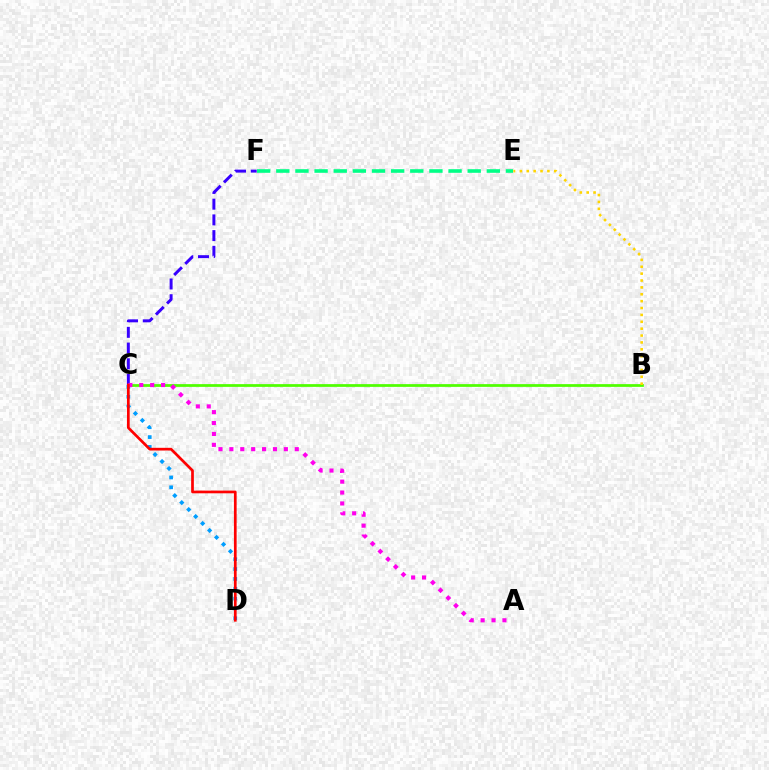{('C', 'D'): [{'color': '#009eff', 'line_style': 'dotted', 'thickness': 2.68}, {'color': '#ff0000', 'line_style': 'solid', 'thickness': 1.95}], ('B', 'C'): [{'color': '#4fff00', 'line_style': 'solid', 'thickness': 1.97}], ('C', 'F'): [{'color': '#3700ff', 'line_style': 'dashed', 'thickness': 2.14}], ('E', 'F'): [{'color': '#00ff86', 'line_style': 'dashed', 'thickness': 2.6}], ('B', 'E'): [{'color': '#ffd500', 'line_style': 'dotted', 'thickness': 1.87}], ('A', 'C'): [{'color': '#ff00ed', 'line_style': 'dotted', 'thickness': 2.96}]}